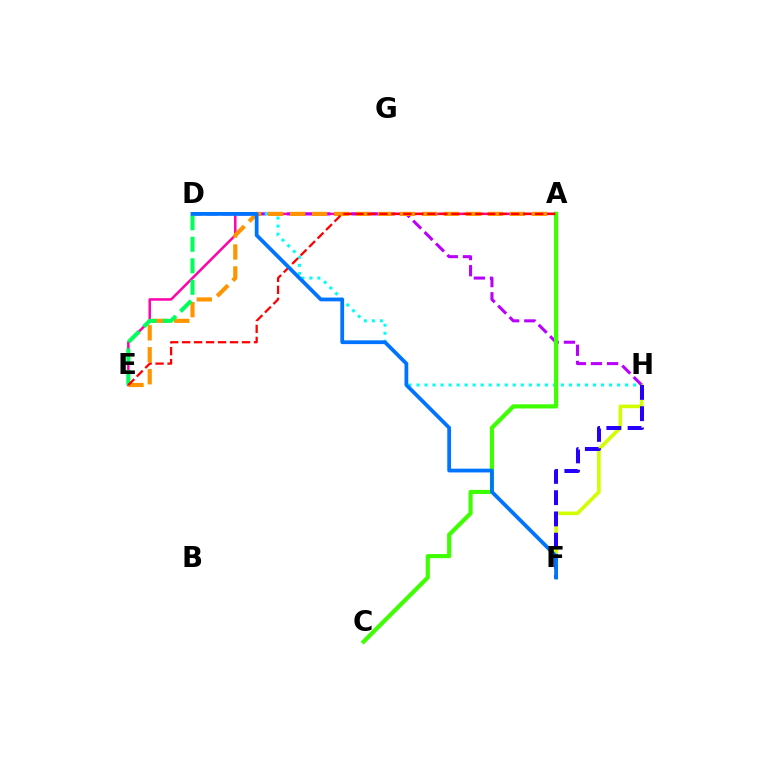{('A', 'E'): [{'color': '#ff00ac', 'line_style': 'solid', 'thickness': 1.79}, {'color': '#ff9400', 'line_style': 'dashed', 'thickness': 2.99}, {'color': '#ff0000', 'line_style': 'dashed', 'thickness': 1.63}], ('F', 'H'): [{'color': '#d1ff00', 'line_style': 'solid', 'thickness': 2.6}, {'color': '#2500ff', 'line_style': 'dashed', 'thickness': 2.89}], ('D', 'H'): [{'color': '#b900ff', 'line_style': 'dashed', 'thickness': 2.19}, {'color': '#00fff6', 'line_style': 'dotted', 'thickness': 2.18}], ('A', 'C'): [{'color': '#3dff00', 'line_style': 'solid', 'thickness': 2.99}], ('D', 'E'): [{'color': '#00ff5c', 'line_style': 'dashed', 'thickness': 2.93}], ('D', 'F'): [{'color': '#0074ff', 'line_style': 'solid', 'thickness': 2.72}]}